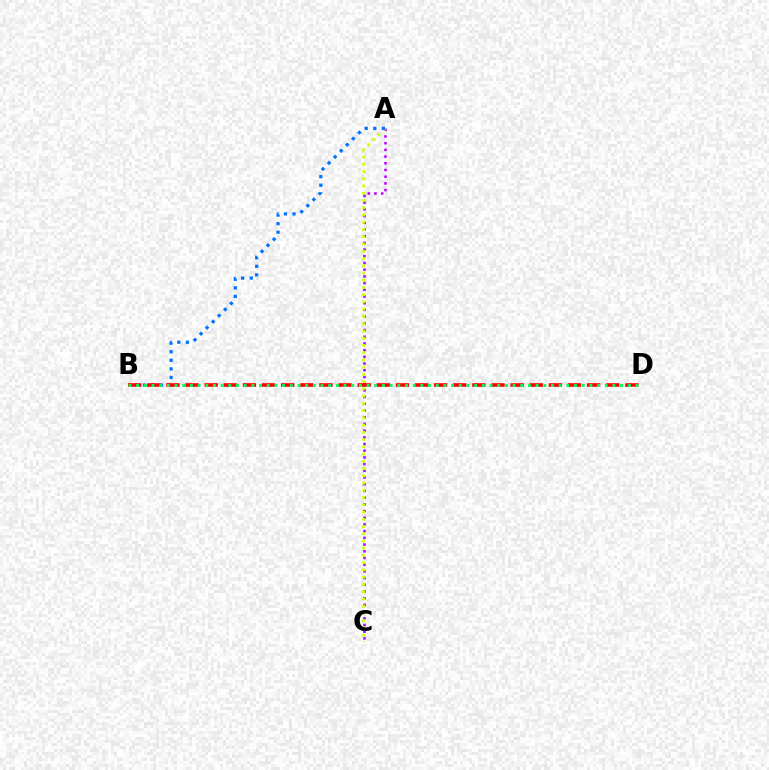{('A', 'C'): [{'color': '#b900ff', 'line_style': 'dotted', 'thickness': 1.82}, {'color': '#d1ff00', 'line_style': 'dotted', 'thickness': 1.97}], ('A', 'B'): [{'color': '#0074ff', 'line_style': 'dotted', 'thickness': 2.33}], ('B', 'D'): [{'color': '#ff0000', 'line_style': 'dashed', 'thickness': 2.6}, {'color': '#00ff5c', 'line_style': 'dotted', 'thickness': 2.09}]}